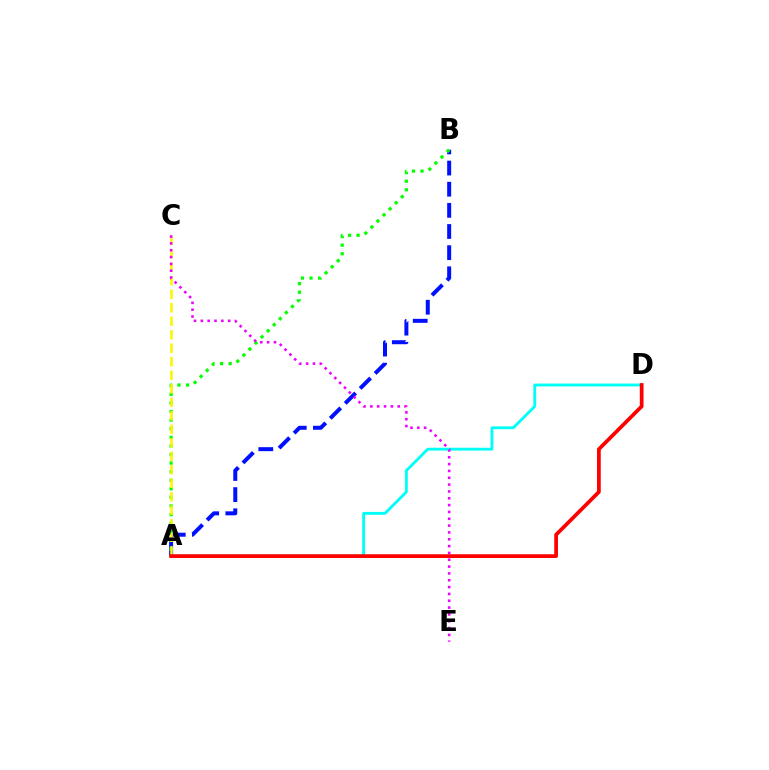{('A', 'B'): [{'color': '#0010ff', 'line_style': 'dashed', 'thickness': 2.87}, {'color': '#08ff00', 'line_style': 'dotted', 'thickness': 2.33}], ('A', 'D'): [{'color': '#00fff6', 'line_style': 'solid', 'thickness': 2.04}, {'color': '#ff0000', 'line_style': 'solid', 'thickness': 2.69}], ('A', 'C'): [{'color': '#fcf500', 'line_style': 'dashed', 'thickness': 1.83}], ('C', 'E'): [{'color': '#ee00ff', 'line_style': 'dotted', 'thickness': 1.86}]}